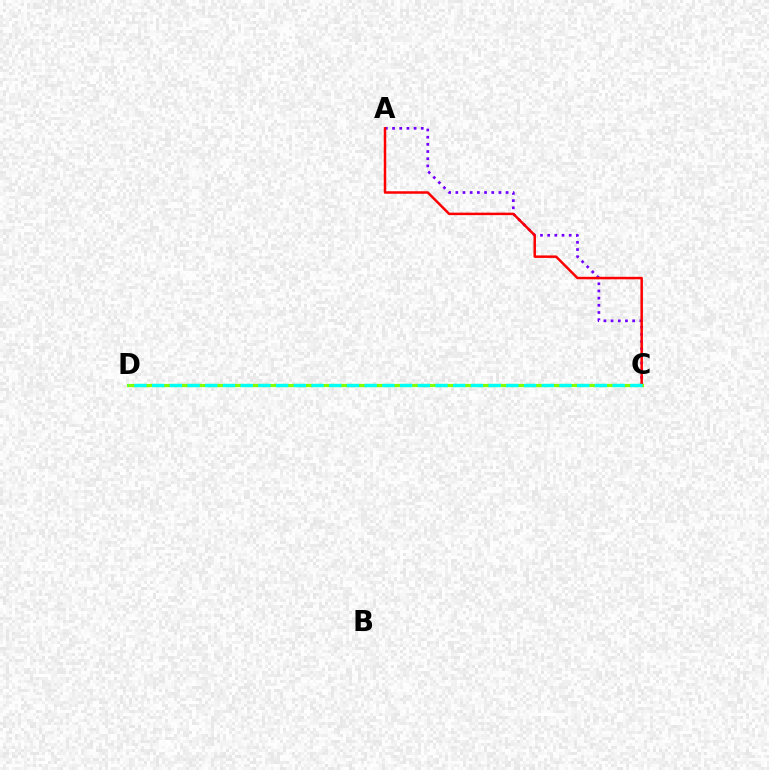{('A', 'C'): [{'color': '#7200ff', 'line_style': 'dotted', 'thickness': 1.95}, {'color': '#ff0000', 'line_style': 'solid', 'thickness': 1.79}], ('C', 'D'): [{'color': '#84ff00', 'line_style': 'solid', 'thickness': 2.29}, {'color': '#00fff6', 'line_style': 'dashed', 'thickness': 2.41}]}